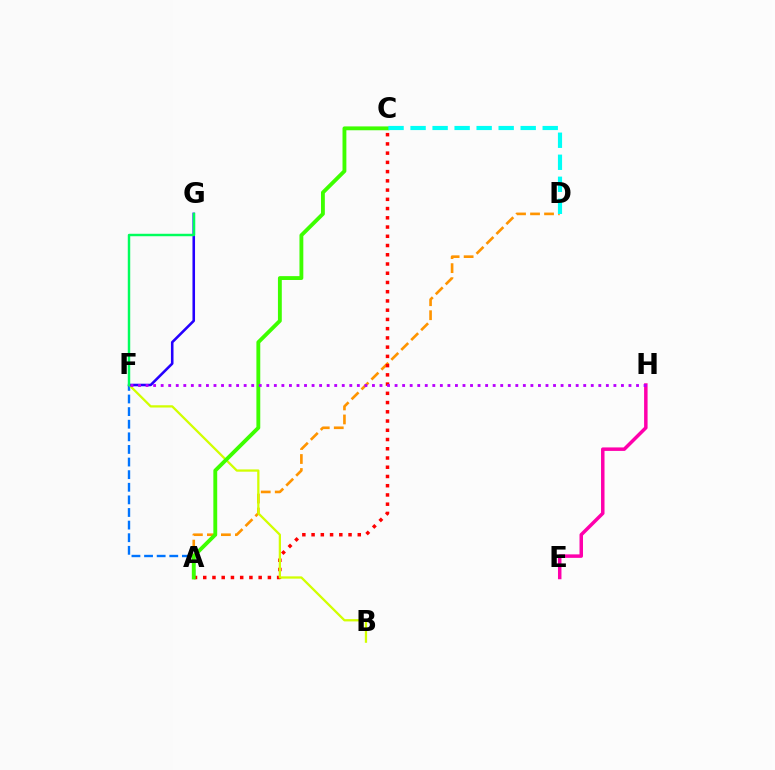{('A', 'F'): [{'color': '#0074ff', 'line_style': 'dashed', 'thickness': 1.71}], ('A', 'D'): [{'color': '#ff9400', 'line_style': 'dashed', 'thickness': 1.9}], ('A', 'C'): [{'color': '#ff0000', 'line_style': 'dotted', 'thickness': 2.51}, {'color': '#3dff00', 'line_style': 'solid', 'thickness': 2.78}], ('E', 'H'): [{'color': '#ff00ac', 'line_style': 'solid', 'thickness': 2.51}], ('B', 'F'): [{'color': '#d1ff00', 'line_style': 'solid', 'thickness': 1.64}], ('F', 'G'): [{'color': '#2500ff', 'line_style': 'solid', 'thickness': 1.85}, {'color': '#00ff5c', 'line_style': 'solid', 'thickness': 1.77}], ('F', 'H'): [{'color': '#b900ff', 'line_style': 'dotted', 'thickness': 2.05}], ('C', 'D'): [{'color': '#00fff6', 'line_style': 'dashed', 'thickness': 2.99}]}